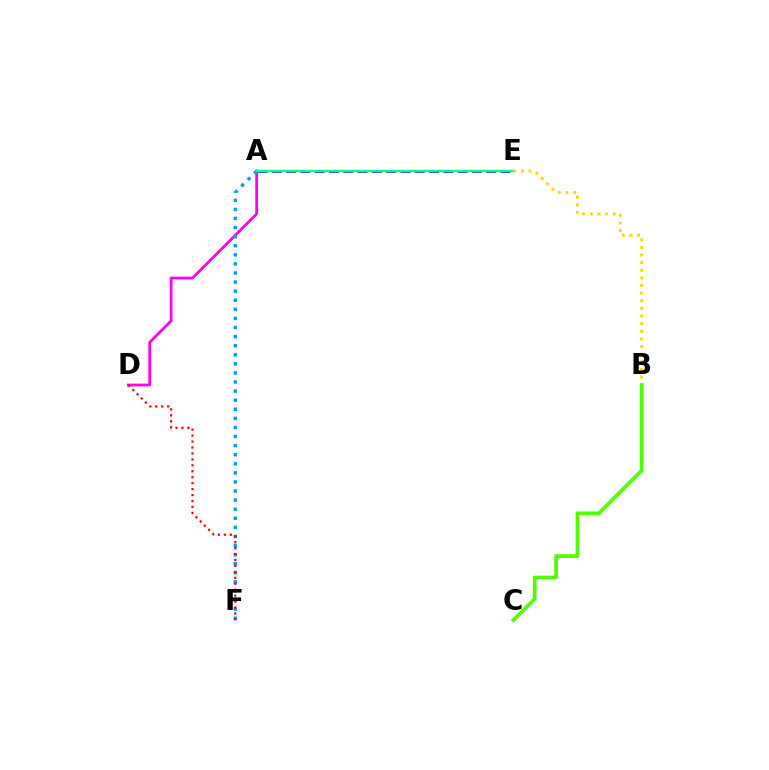{('A', 'E'): [{'color': '#3700ff', 'line_style': 'dashed', 'thickness': 1.94}, {'color': '#00ff86', 'line_style': 'solid', 'thickness': 1.74}], ('A', 'D'): [{'color': '#ff00ed', 'line_style': 'solid', 'thickness': 2.0}], ('A', 'F'): [{'color': '#009eff', 'line_style': 'dotted', 'thickness': 2.47}], ('B', 'E'): [{'color': '#ffd500', 'line_style': 'dotted', 'thickness': 2.07}], ('B', 'C'): [{'color': '#4fff00', 'line_style': 'solid', 'thickness': 2.68}], ('D', 'F'): [{'color': '#ff0000', 'line_style': 'dotted', 'thickness': 1.62}]}